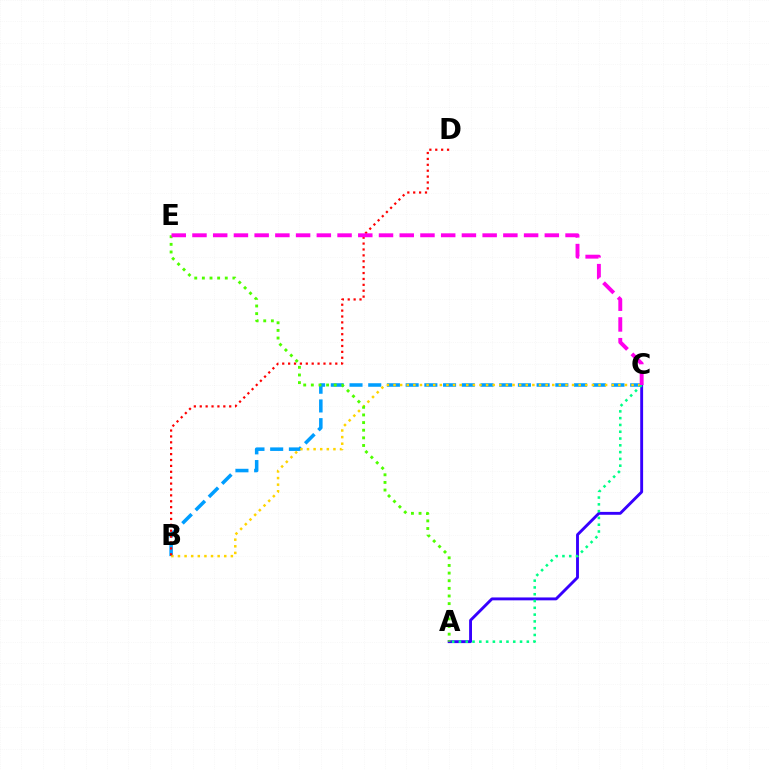{('B', 'C'): [{'color': '#009eff', 'line_style': 'dashed', 'thickness': 2.54}, {'color': '#ffd500', 'line_style': 'dotted', 'thickness': 1.8}], ('A', 'C'): [{'color': '#3700ff', 'line_style': 'solid', 'thickness': 2.08}, {'color': '#00ff86', 'line_style': 'dotted', 'thickness': 1.84}], ('B', 'D'): [{'color': '#ff0000', 'line_style': 'dotted', 'thickness': 1.6}], ('A', 'E'): [{'color': '#4fff00', 'line_style': 'dotted', 'thickness': 2.07}], ('C', 'E'): [{'color': '#ff00ed', 'line_style': 'dashed', 'thickness': 2.82}]}